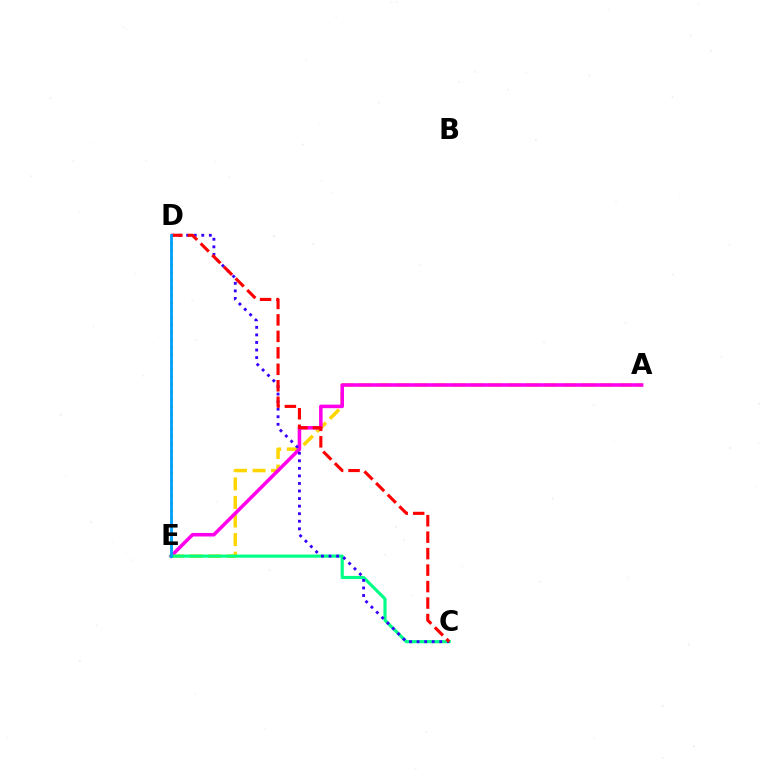{('A', 'E'): [{'color': '#ffd500', 'line_style': 'dashed', 'thickness': 2.52}, {'color': '#ff00ed', 'line_style': 'solid', 'thickness': 2.55}], ('C', 'E'): [{'color': '#00ff86', 'line_style': 'solid', 'thickness': 2.27}], ('C', 'D'): [{'color': '#3700ff', 'line_style': 'dotted', 'thickness': 2.05}, {'color': '#ff0000', 'line_style': 'dashed', 'thickness': 2.24}], ('D', 'E'): [{'color': '#4fff00', 'line_style': 'dotted', 'thickness': 2.02}, {'color': '#009eff', 'line_style': 'solid', 'thickness': 2.0}]}